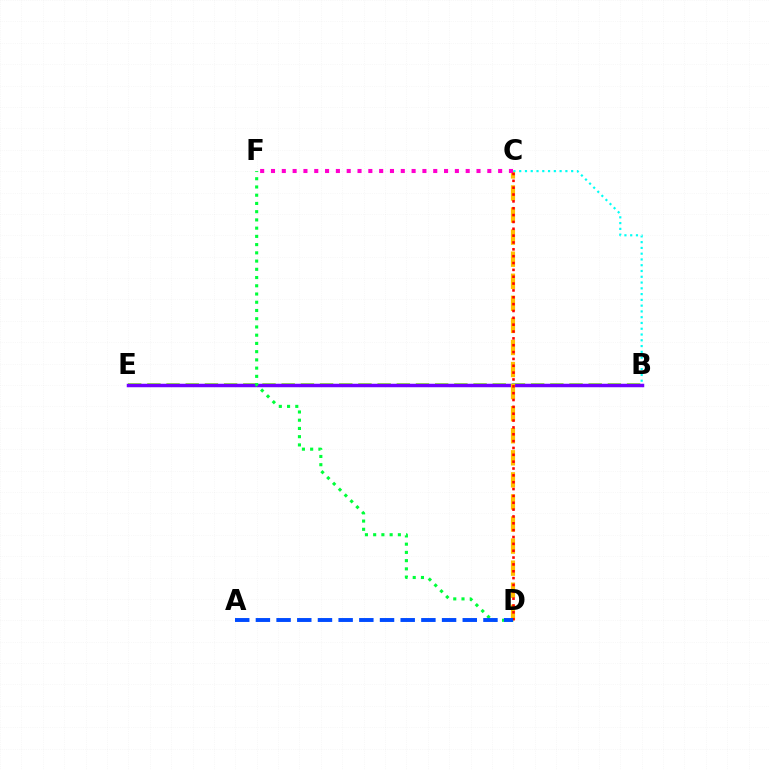{('B', 'E'): [{'color': '#84ff00', 'line_style': 'dashed', 'thickness': 2.61}, {'color': '#7200ff', 'line_style': 'solid', 'thickness': 2.51}], ('C', 'D'): [{'color': '#ffbd00', 'line_style': 'dashed', 'thickness': 3.0}, {'color': '#ff0000', 'line_style': 'dotted', 'thickness': 1.86}], ('B', 'C'): [{'color': '#00fff6', 'line_style': 'dotted', 'thickness': 1.57}], ('C', 'F'): [{'color': '#ff00cf', 'line_style': 'dotted', 'thickness': 2.94}], ('D', 'F'): [{'color': '#00ff39', 'line_style': 'dotted', 'thickness': 2.24}], ('A', 'D'): [{'color': '#004bff', 'line_style': 'dashed', 'thickness': 2.81}]}